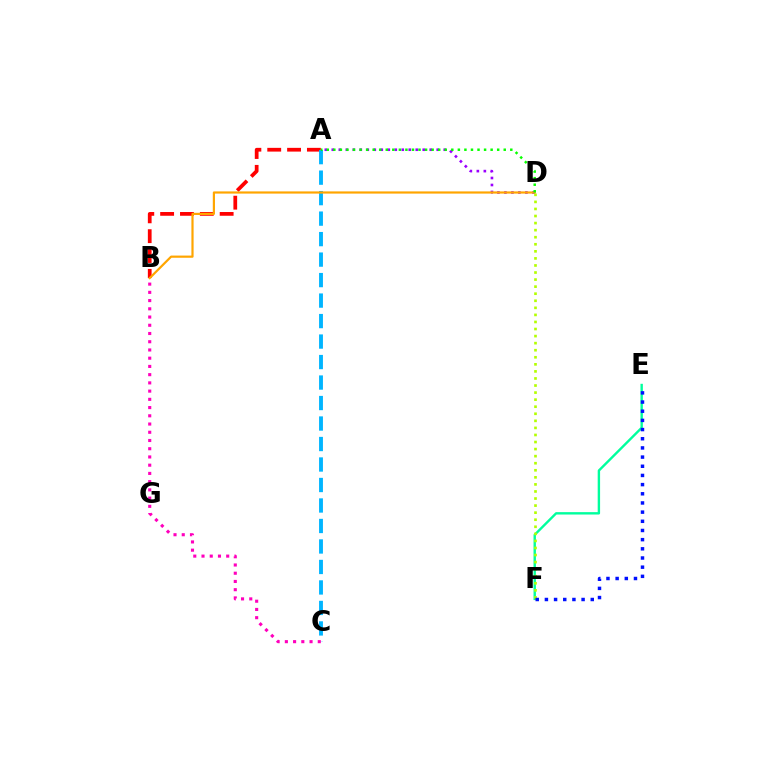{('A', 'B'): [{'color': '#ff0000', 'line_style': 'dashed', 'thickness': 2.7}], ('A', 'C'): [{'color': '#00b5ff', 'line_style': 'dashed', 'thickness': 2.78}], ('E', 'F'): [{'color': '#00ff9d', 'line_style': 'solid', 'thickness': 1.72}, {'color': '#0010ff', 'line_style': 'dotted', 'thickness': 2.49}], ('D', 'F'): [{'color': '#b3ff00', 'line_style': 'dotted', 'thickness': 1.92}], ('A', 'D'): [{'color': '#9b00ff', 'line_style': 'dotted', 'thickness': 1.9}, {'color': '#08ff00', 'line_style': 'dotted', 'thickness': 1.78}], ('B', 'D'): [{'color': '#ffa500', 'line_style': 'solid', 'thickness': 1.58}], ('B', 'C'): [{'color': '#ff00bd', 'line_style': 'dotted', 'thickness': 2.24}]}